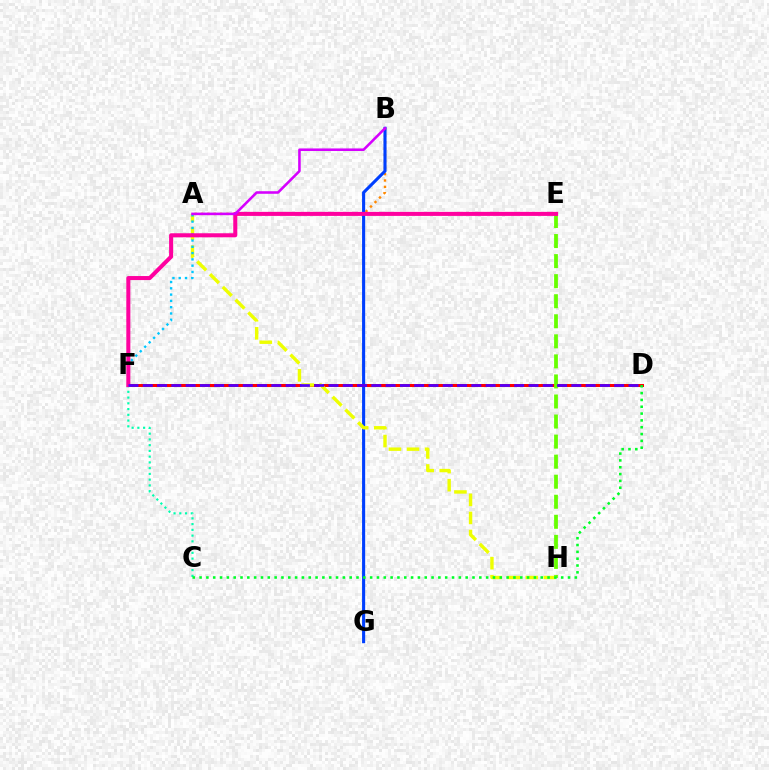{('A', 'B'): [{'color': '#ff8800', 'line_style': 'dotted', 'thickness': 1.73}, {'color': '#d600ff', 'line_style': 'solid', 'thickness': 1.85}], ('B', 'G'): [{'color': '#003fff', 'line_style': 'solid', 'thickness': 2.23}], ('D', 'F'): [{'color': '#ff0000', 'line_style': 'solid', 'thickness': 2.17}, {'color': '#4f00ff', 'line_style': 'dashed', 'thickness': 1.94}], ('E', 'H'): [{'color': '#66ff00', 'line_style': 'dashed', 'thickness': 2.72}], ('A', 'H'): [{'color': '#eeff00', 'line_style': 'dashed', 'thickness': 2.45}], ('C', 'F'): [{'color': '#00ffaf', 'line_style': 'dotted', 'thickness': 1.56}], ('A', 'F'): [{'color': '#00c7ff', 'line_style': 'dotted', 'thickness': 1.71}], ('E', 'F'): [{'color': '#ff00a0', 'line_style': 'solid', 'thickness': 2.91}], ('C', 'D'): [{'color': '#00ff27', 'line_style': 'dotted', 'thickness': 1.85}]}